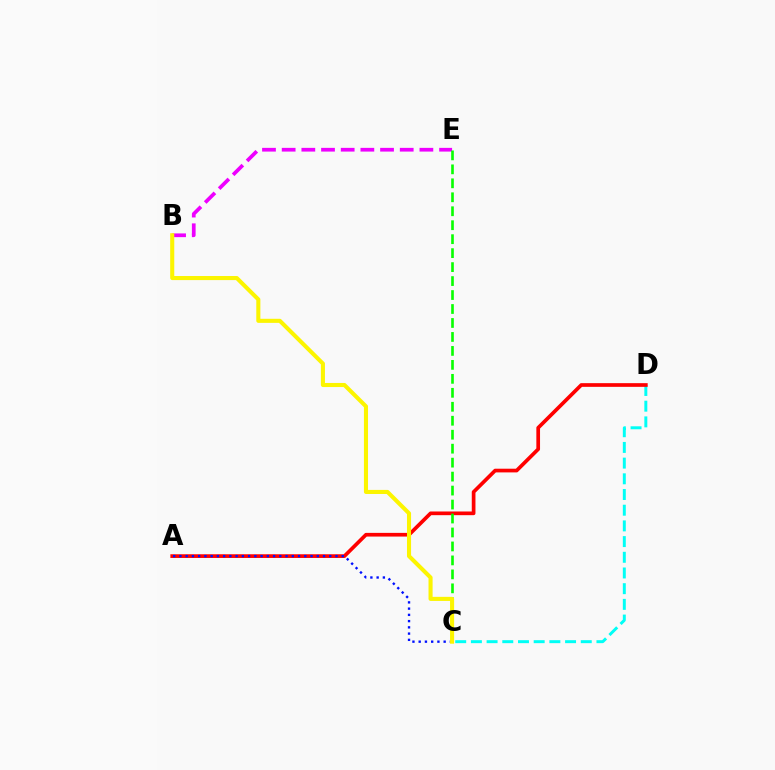{('C', 'D'): [{'color': '#00fff6', 'line_style': 'dashed', 'thickness': 2.13}], ('A', 'D'): [{'color': '#ff0000', 'line_style': 'solid', 'thickness': 2.66}], ('A', 'C'): [{'color': '#0010ff', 'line_style': 'dotted', 'thickness': 1.7}], ('B', 'E'): [{'color': '#ee00ff', 'line_style': 'dashed', 'thickness': 2.67}], ('C', 'E'): [{'color': '#08ff00', 'line_style': 'dashed', 'thickness': 1.9}], ('B', 'C'): [{'color': '#fcf500', 'line_style': 'solid', 'thickness': 2.94}]}